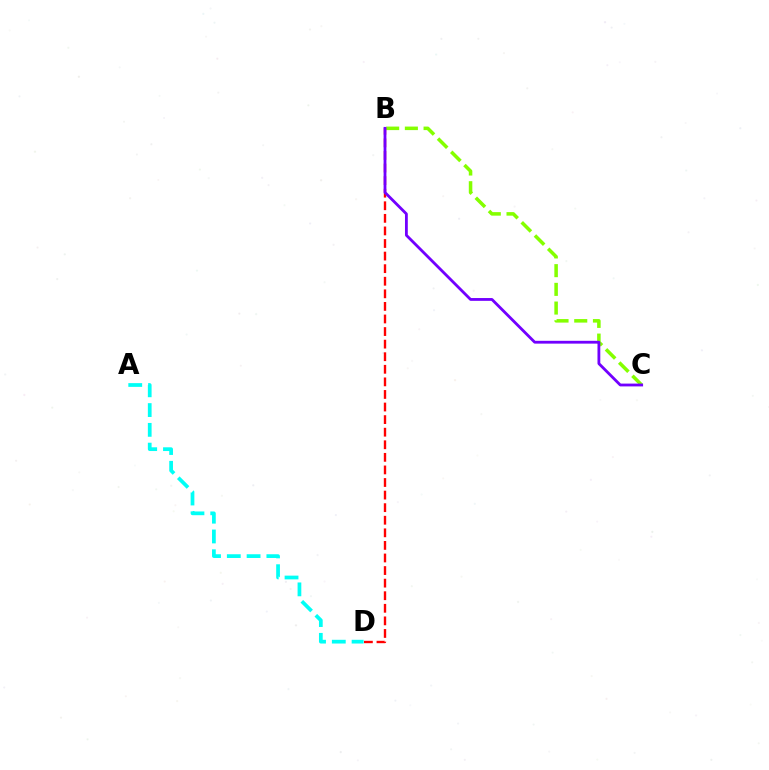{('B', 'C'): [{'color': '#84ff00', 'line_style': 'dashed', 'thickness': 2.54}, {'color': '#7200ff', 'line_style': 'solid', 'thickness': 2.02}], ('B', 'D'): [{'color': '#ff0000', 'line_style': 'dashed', 'thickness': 1.71}], ('A', 'D'): [{'color': '#00fff6', 'line_style': 'dashed', 'thickness': 2.69}]}